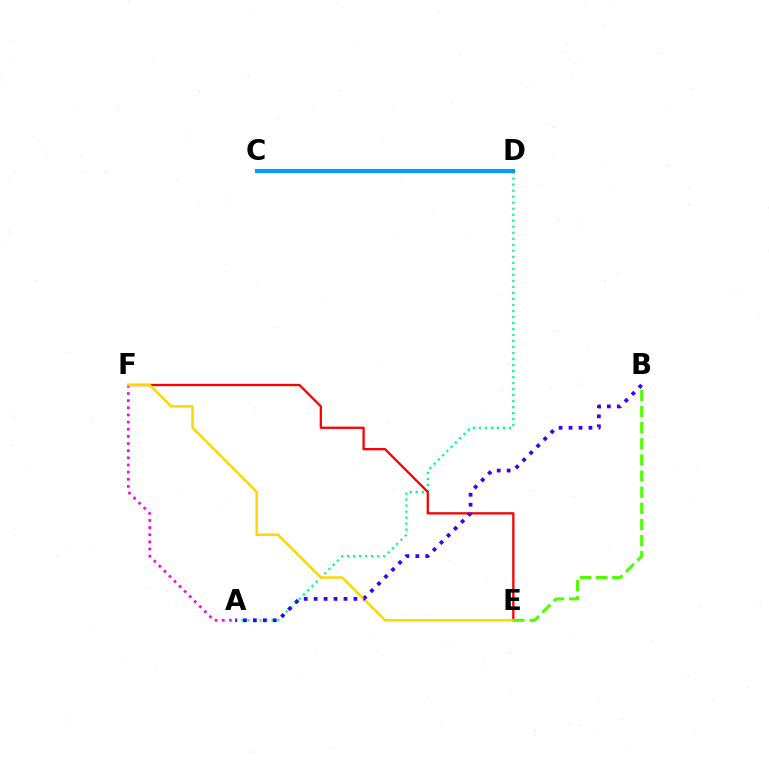{('A', 'D'): [{'color': '#00ff86', 'line_style': 'dotted', 'thickness': 1.63}], ('E', 'F'): [{'color': '#ff0000', 'line_style': 'solid', 'thickness': 1.66}, {'color': '#ffd500', 'line_style': 'solid', 'thickness': 1.76}], ('A', 'F'): [{'color': '#ff00ed', 'line_style': 'dotted', 'thickness': 1.94}], ('C', 'D'): [{'color': '#009eff', 'line_style': 'solid', 'thickness': 2.92}], ('A', 'B'): [{'color': '#3700ff', 'line_style': 'dotted', 'thickness': 2.7}], ('B', 'E'): [{'color': '#4fff00', 'line_style': 'dashed', 'thickness': 2.19}]}